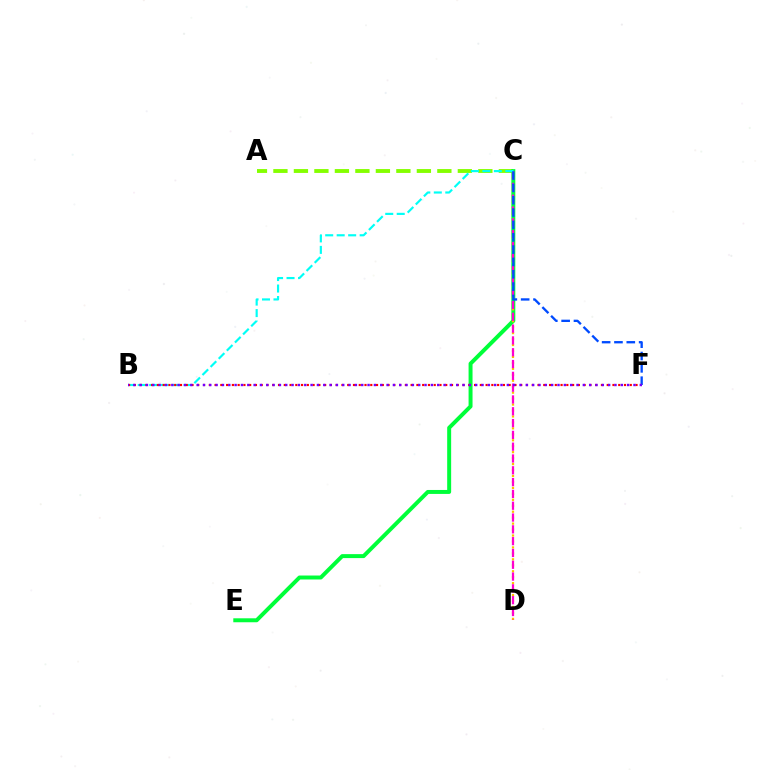{('A', 'C'): [{'color': '#84ff00', 'line_style': 'dashed', 'thickness': 2.78}], ('C', 'E'): [{'color': '#00ff39', 'line_style': 'solid', 'thickness': 2.85}], ('C', 'D'): [{'color': '#ffbd00', 'line_style': 'dotted', 'thickness': 1.62}, {'color': '#ff00cf', 'line_style': 'dashed', 'thickness': 1.6}], ('B', 'C'): [{'color': '#00fff6', 'line_style': 'dashed', 'thickness': 1.56}], ('C', 'F'): [{'color': '#004bff', 'line_style': 'dashed', 'thickness': 1.68}], ('B', 'F'): [{'color': '#ff0000', 'line_style': 'dotted', 'thickness': 1.57}, {'color': '#7200ff', 'line_style': 'dotted', 'thickness': 1.72}]}